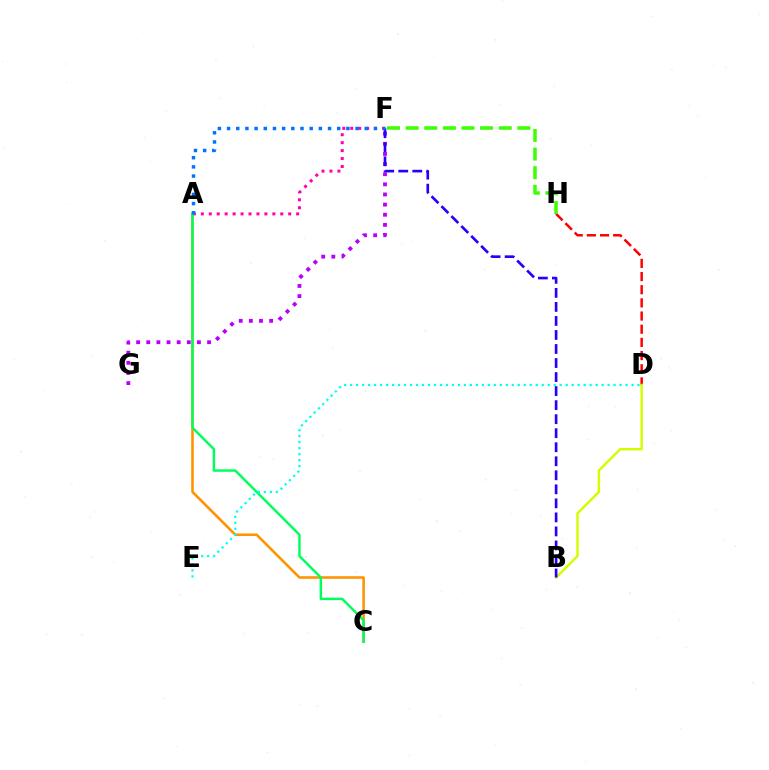{('D', 'H'): [{'color': '#ff0000', 'line_style': 'dashed', 'thickness': 1.79}], ('A', 'C'): [{'color': '#ff9400', 'line_style': 'solid', 'thickness': 1.85}, {'color': '#00ff5c', 'line_style': 'solid', 'thickness': 1.77}], ('F', 'G'): [{'color': '#b900ff', 'line_style': 'dotted', 'thickness': 2.75}], ('A', 'F'): [{'color': '#ff00ac', 'line_style': 'dotted', 'thickness': 2.16}, {'color': '#0074ff', 'line_style': 'dotted', 'thickness': 2.49}], ('B', 'D'): [{'color': '#d1ff00', 'line_style': 'solid', 'thickness': 1.76}], ('D', 'E'): [{'color': '#00fff6', 'line_style': 'dotted', 'thickness': 1.63}], ('F', 'H'): [{'color': '#3dff00', 'line_style': 'dashed', 'thickness': 2.53}], ('B', 'F'): [{'color': '#2500ff', 'line_style': 'dashed', 'thickness': 1.91}]}